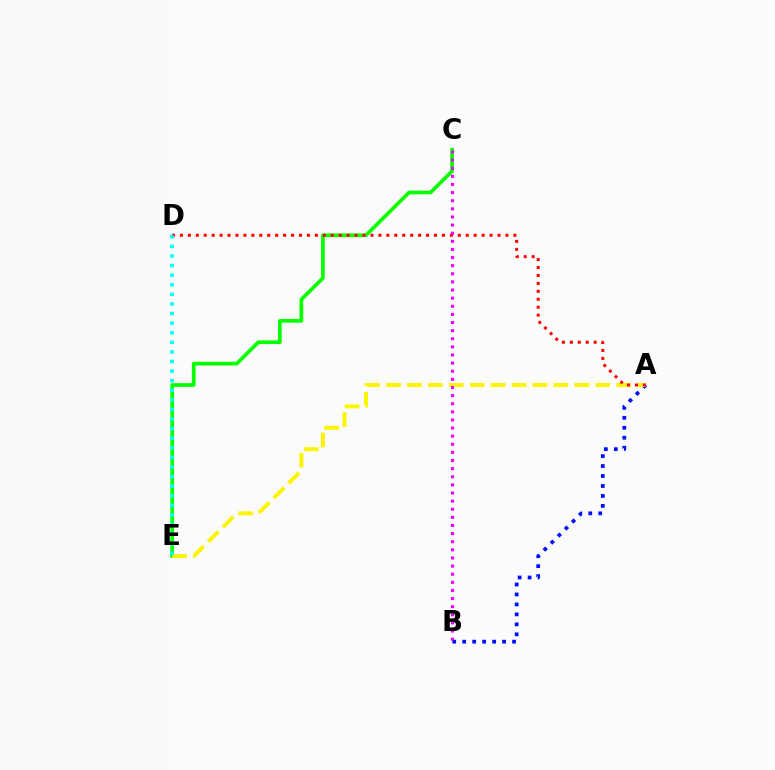{('A', 'B'): [{'color': '#0010ff', 'line_style': 'dotted', 'thickness': 2.71}], ('C', 'E'): [{'color': '#08ff00', 'line_style': 'solid', 'thickness': 2.66}], ('A', 'E'): [{'color': '#fcf500', 'line_style': 'dashed', 'thickness': 2.84}], ('A', 'D'): [{'color': '#ff0000', 'line_style': 'dotted', 'thickness': 2.16}], ('D', 'E'): [{'color': '#00fff6', 'line_style': 'dotted', 'thickness': 2.61}], ('B', 'C'): [{'color': '#ee00ff', 'line_style': 'dotted', 'thickness': 2.21}]}